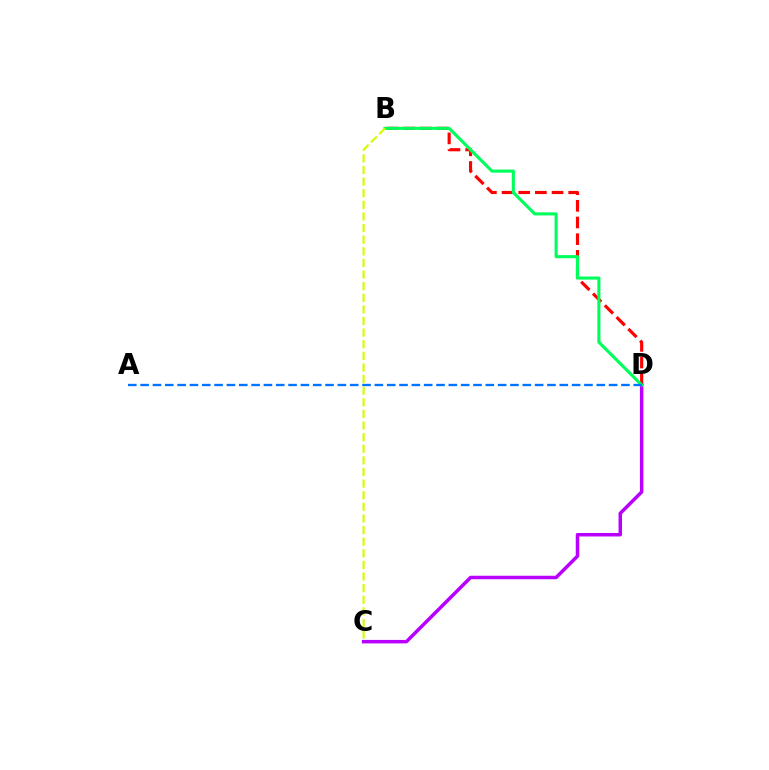{('B', 'D'): [{'color': '#ff0000', 'line_style': 'dashed', 'thickness': 2.26}, {'color': '#00ff5c', 'line_style': 'solid', 'thickness': 2.23}], ('C', 'D'): [{'color': '#b900ff', 'line_style': 'solid', 'thickness': 2.51}], ('A', 'D'): [{'color': '#0074ff', 'line_style': 'dashed', 'thickness': 1.67}], ('B', 'C'): [{'color': '#d1ff00', 'line_style': 'dashed', 'thickness': 1.58}]}